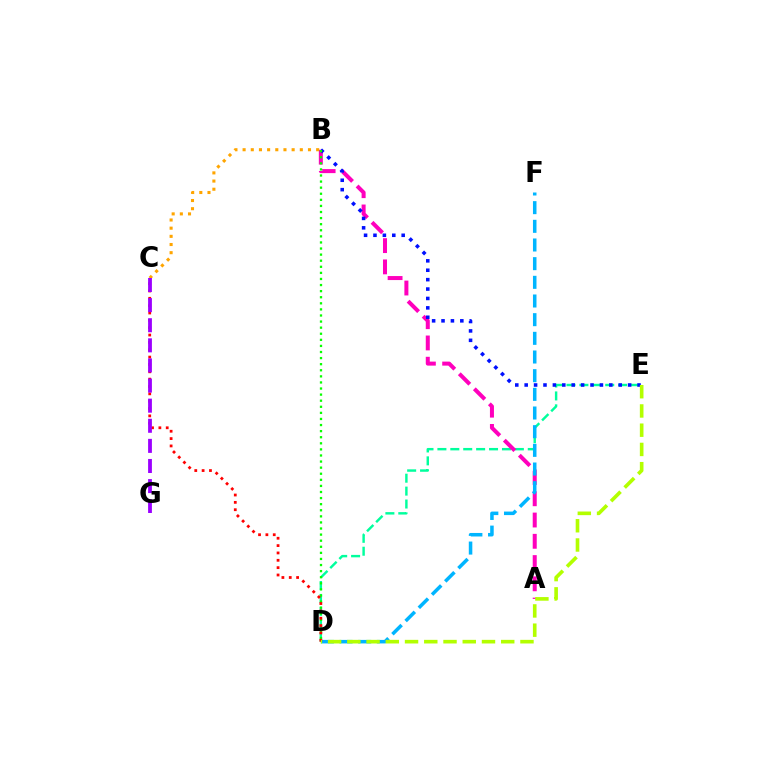{('D', 'E'): [{'color': '#00ff9d', 'line_style': 'dashed', 'thickness': 1.75}, {'color': '#b3ff00', 'line_style': 'dashed', 'thickness': 2.61}], ('A', 'B'): [{'color': '#ff00bd', 'line_style': 'dashed', 'thickness': 2.89}], ('B', 'C'): [{'color': '#ffa500', 'line_style': 'dotted', 'thickness': 2.22}], ('B', 'E'): [{'color': '#0010ff', 'line_style': 'dotted', 'thickness': 2.56}], ('B', 'D'): [{'color': '#08ff00', 'line_style': 'dotted', 'thickness': 1.65}], ('D', 'F'): [{'color': '#00b5ff', 'line_style': 'dashed', 'thickness': 2.54}], ('C', 'D'): [{'color': '#ff0000', 'line_style': 'dotted', 'thickness': 2.0}], ('C', 'G'): [{'color': '#9b00ff', 'line_style': 'dashed', 'thickness': 2.73}]}